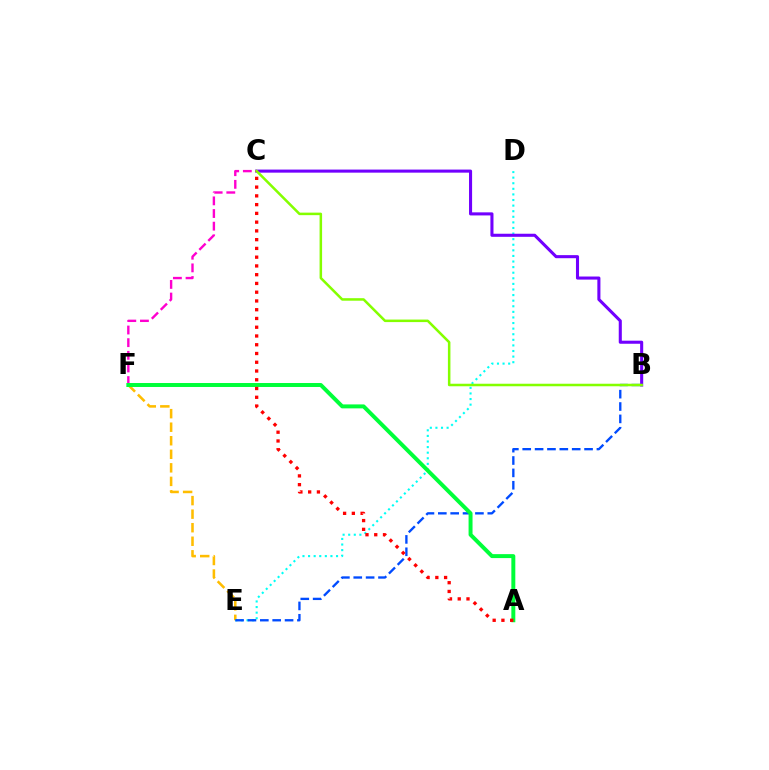{('E', 'F'): [{'color': '#ffbd00', 'line_style': 'dashed', 'thickness': 1.84}], ('D', 'E'): [{'color': '#00fff6', 'line_style': 'dotted', 'thickness': 1.52}], ('B', 'E'): [{'color': '#004bff', 'line_style': 'dashed', 'thickness': 1.68}], ('B', 'C'): [{'color': '#7200ff', 'line_style': 'solid', 'thickness': 2.21}, {'color': '#84ff00', 'line_style': 'solid', 'thickness': 1.82}], ('C', 'F'): [{'color': '#ff00cf', 'line_style': 'dashed', 'thickness': 1.72}], ('A', 'F'): [{'color': '#00ff39', 'line_style': 'solid', 'thickness': 2.85}], ('A', 'C'): [{'color': '#ff0000', 'line_style': 'dotted', 'thickness': 2.38}]}